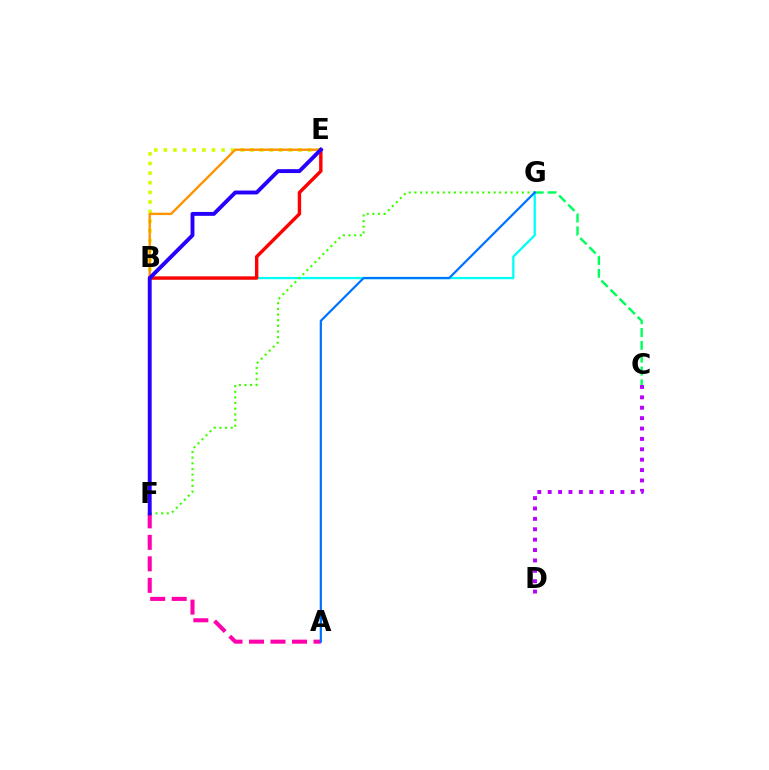{('C', 'G'): [{'color': '#00ff5c', 'line_style': 'dashed', 'thickness': 1.74}], ('B', 'E'): [{'color': '#d1ff00', 'line_style': 'dotted', 'thickness': 2.61}, {'color': '#ff0000', 'line_style': 'solid', 'thickness': 2.45}], ('A', 'F'): [{'color': '#ff00ac', 'line_style': 'dashed', 'thickness': 2.92}], ('B', 'G'): [{'color': '#00fff6', 'line_style': 'solid', 'thickness': 1.65}], ('C', 'D'): [{'color': '#b900ff', 'line_style': 'dotted', 'thickness': 2.82}], ('F', 'G'): [{'color': '#3dff00', 'line_style': 'dotted', 'thickness': 1.54}], ('A', 'G'): [{'color': '#0074ff', 'line_style': 'solid', 'thickness': 1.61}], ('E', 'F'): [{'color': '#ff9400', 'line_style': 'solid', 'thickness': 1.72}, {'color': '#2500ff', 'line_style': 'solid', 'thickness': 2.8}]}